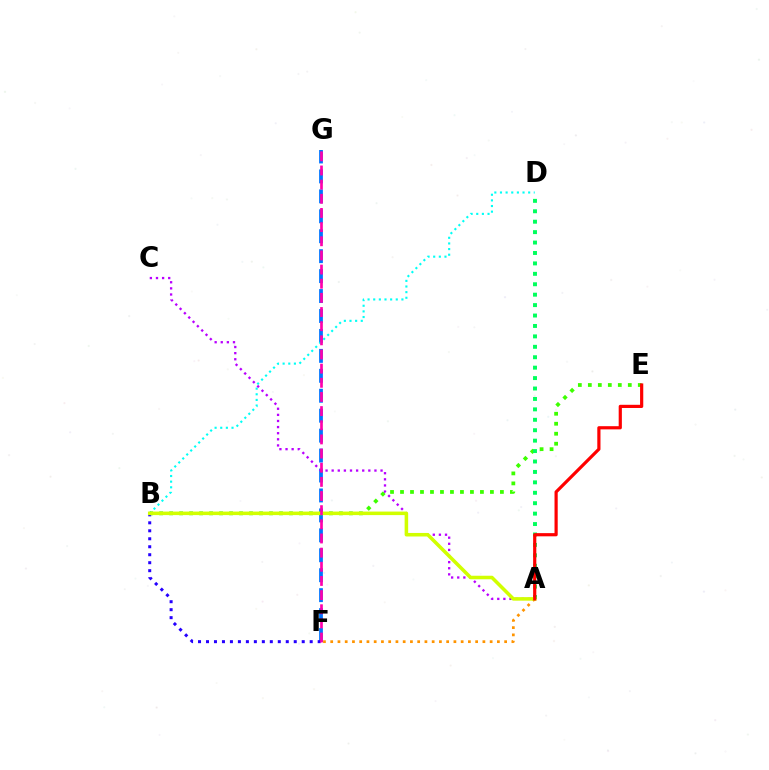{('F', 'G'): [{'color': '#0074ff', 'line_style': 'dashed', 'thickness': 2.71}, {'color': '#ff00ac', 'line_style': 'dashed', 'thickness': 1.92}], ('B', 'F'): [{'color': '#2500ff', 'line_style': 'dotted', 'thickness': 2.17}], ('B', 'D'): [{'color': '#00fff6', 'line_style': 'dotted', 'thickness': 1.53}], ('B', 'E'): [{'color': '#3dff00', 'line_style': 'dotted', 'thickness': 2.71}], ('A', 'F'): [{'color': '#ff9400', 'line_style': 'dotted', 'thickness': 1.97}], ('A', 'C'): [{'color': '#b900ff', 'line_style': 'dotted', 'thickness': 1.66}], ('A', 'D'): [{'color': '#00ff5c', 'line_style': 'dotted', 'thickness': 2.83}], ('A', 'B'): [{'color': '#d1ff00', 'line_style': 'solid', 'thickness': 2.55}], ('A', 'E'): [{'color': '#ff0000', 'line_style': 'solid', 'thickness': 2.3}]}